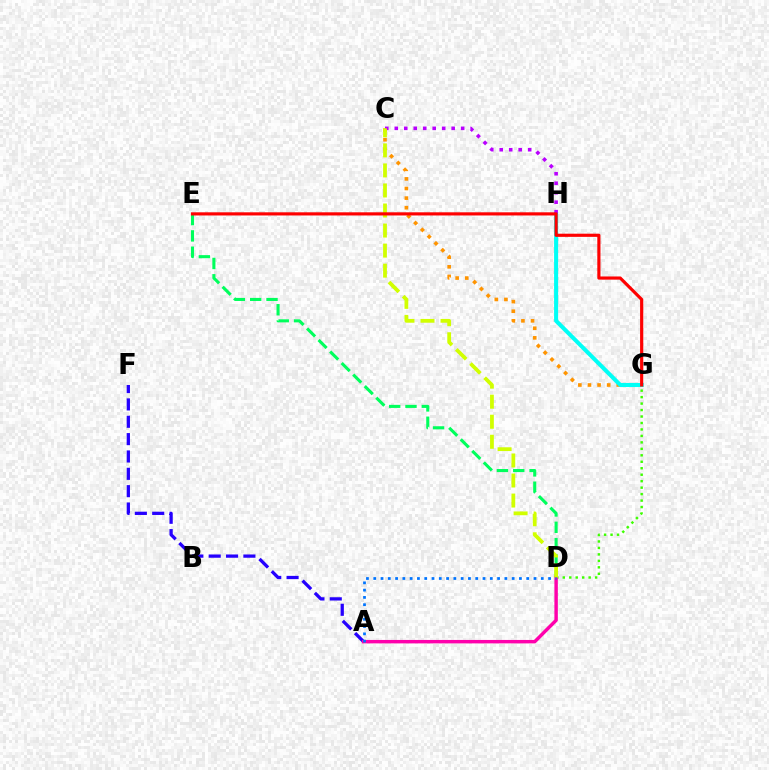{('C', 'G'): [{'color': '#ff9400', 'line_style': 'dotted', 'thickness': 2.61}], ('D', 'G'): [{'color': '#3dff00', 'line_style': 'dotted', 'thickness': 1.76}], ('A', 'F'): [{'color': '#2500ff', 'line_style': 'dashed', 'thickness': 2.36}], ('G', 'H'): [{'color': '#00fff6', 'line_style': 'solid', 'thickness': 2.92}], ('D', 'E'): [{'color': '#00ff5c', 'line_style': 'dashed', 'thickness': 2.22}], ('C', 'H'): [{'color': '#b900ff', 'line_style': 'dotted', 'thickness': 2.58}], ('A', 'D'): [{'color': '#ff00ac', 'line_style': 'solid', 'thickness': 2.47}, {'color': '#0074ff', 'line_style': 'dotted', 'thickness': 1.98}], ('C', 'D'): [{'color': '#d1ff00', 'line_style': 'dashed', 'thickness': 2.72}], ('E', 'G'): [{'color': '#ff0000', 'line_style': 'solid', 'thickness': 2.28}]}